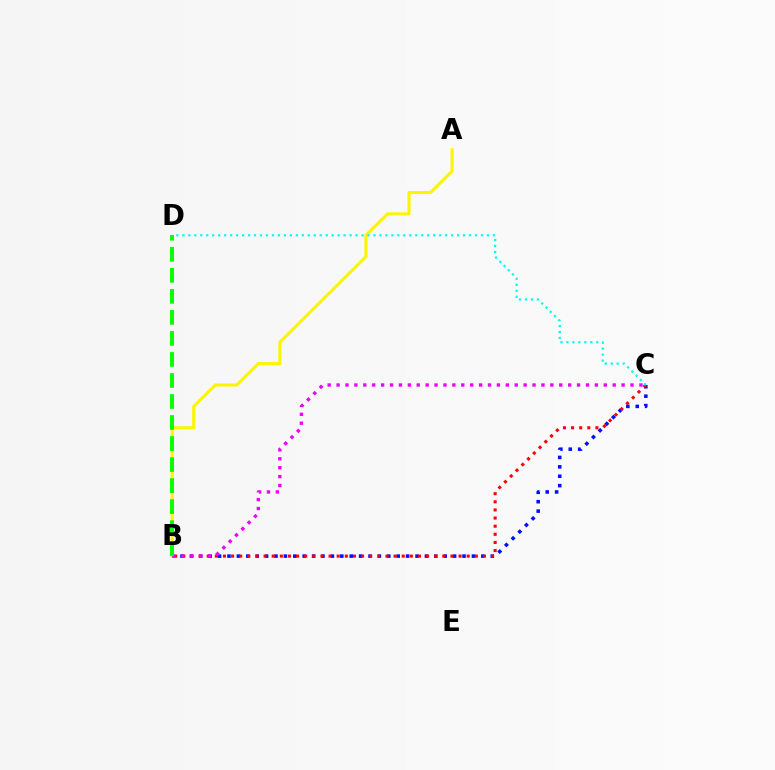{('B', 'C'): [{'color': '#0010ff', 'line_style': 'dotted', 'thickness': 2.55}, {'color': '#ff0000', 'line_style': 'dotted', 'thickness': 2.21}, {'color': '#ee00ff', 'line_style': 'dotted', 'thickness': 2.42}], ('A', 'B'): [{'color': '#fcf500', 'line_style': 'solid', 'thickness': 2.21}], ('B', 'D'): [{'color': '#08ff00', 'line_style': 'dashed', 'thickness': 2.86}], ('C', 'D'): [{'color': '#00fff6', 'line_style': 'dotted', 'thickness': 1.62}]}